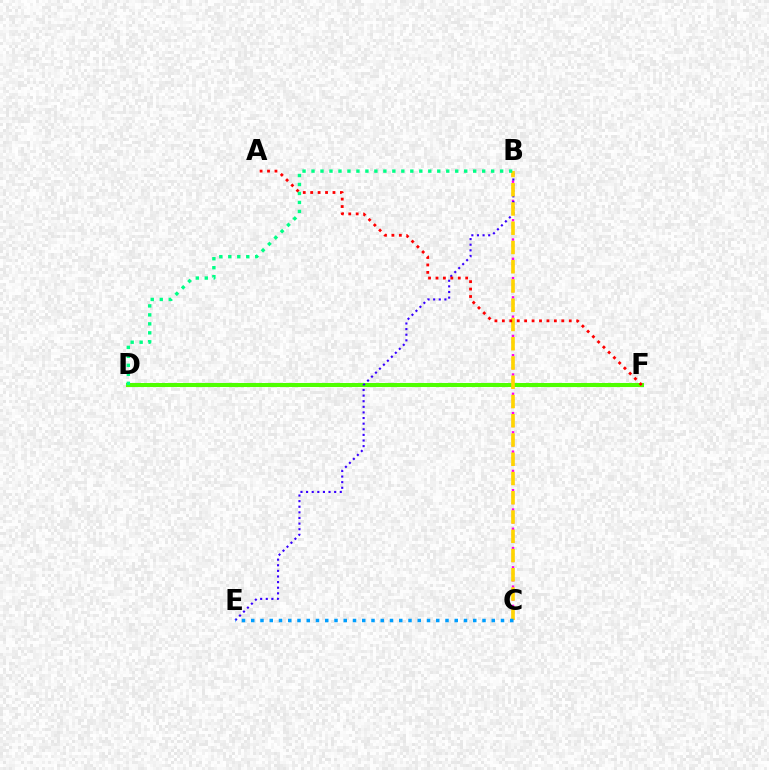{('B', 'C'): [{'color': '#ff00ed', 'line_style': 'dotted', 'thickness': 1.75}, {'color': '#ffd500', 'line_style': 'dashed', 'thickness': 2.62}], ('D', 'F'): [{'color': '#4fff00', 'line_style': 'solid', 'thickness': 2.91}], ('B', 'E'): [{'color': '#3700ff', 'line_style': 'dotted', 'thickness': 1.53}], ('A', 'F'): [{'color': '#ff0000', 'line_style': 'dotted', 'thickness': 2.02}], ('B', 'D'): [{'color': '#00ff86', 'line_style': 'dotted', 'thickness': 2.44}], ('C', 'E'): [{'color': '#009eff', 'line_style': 'dotted', 'thickness': 2.51}]}